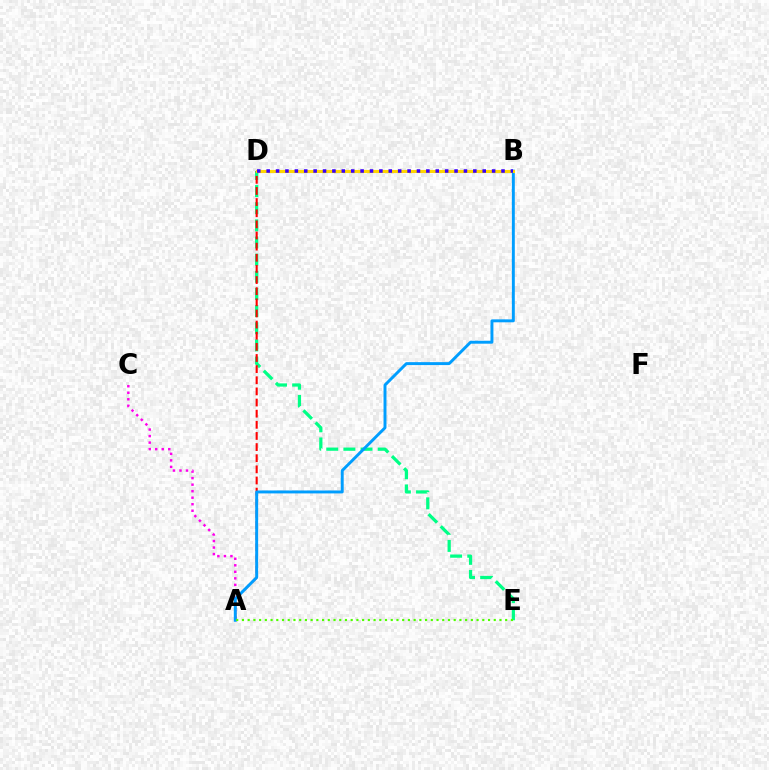{('A', 'C'): [{'color': '#ff00ed', 'line_style': 'dotted', 'thickness': 1.77}], ('D', 'E'): [{'color': '#00ff86', 'line_style': 'dashed', 'thickness': 2.33}], ('A', 'D'): [{'color': '#ff0000', 'line_style': 'dashed', 'thickness': 1.51}], ('A', 'B'): [{'color': '#009eff', 'line_style': 'solid', 'thickness': 2.11}], ('B', 'D'): [{'color': '#ffd500', 'line_style': 'solid', 'thickness': 2.22}, {'color': '#3700ff', 'line_style': 'dotted', 'thickness': 2.55}], ('A', 'E'): [{'color': '#4fff00', 'line_style': 'dotted', 'thickness': 1.55}]}